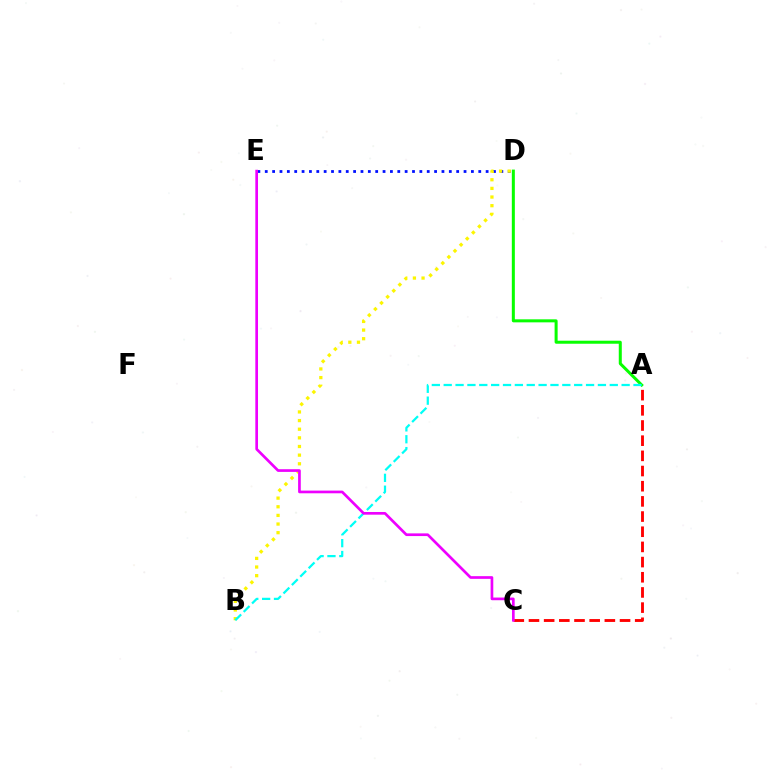{('D', 'E'): [{'color': '#0010ff', 'line_style': 'dotted', 'thickness': 2.0}], ('B', 'D'): [{'color': '#fcf500', 'line_style': 'dotted', 'thickness': 2.35}], ('A', 'C'): [{'color': '#ff0000', 'line_style': 'dashed', 'thickness': 2.06}], ('A', 'D'): [{'color': '#08ff00', 'line_style': 'solid', 'thickness': 2.18}], ('A', 'B'): [{'color': '#00fff6', 'line_style': 'dashed', 'thickness': 1.61}], ('C', 'E'): [{'color': '#ee00ff', 'line_style': 'solid', 'thickness': 1.93}]}